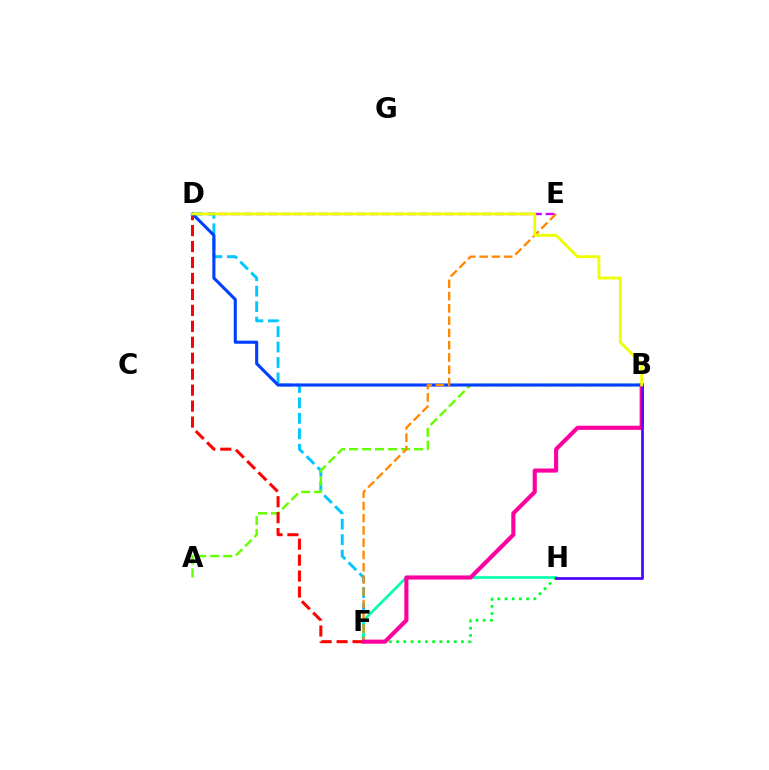{('D', 'E'): [{'color': '#d600ff', 'line_style': 'dashed', 'thickness': 1.71}], ('D', 'F'): [{'color': '#00c7ff', 'line_style': 'dashed', 'thickness': 2.1}, {'color': '#ff0000', 'line_style': 'dashed', 'thickness': 2.17}], ('A', 'B'): [{'color': '#66ff00', 'line_style': 'dashed', 'thickness': 1.77}], ('F', 'H'): [{'color': '#00ffaf', 'line_style': 'solid', 'thickness': 1.9}, {'color': '#00ff27', 'line_style': 'dotted', 'thickness': 1.96}], ('B', 'D'): [{'color': '#003fff', 'line_style': 'solid', 'thickness': 2.23}, {'color': '#eeff00', 'line_style': 'solid', 'thickness': 2.04}], ('E', 'F'): [{'color': '#ff8800', 'line_style': 'dashed', 'thickness': 1.67}], ('B', 'F'): [{'color': '#ff00a0', 'line_style': 'solid', 'thickness': 2.96}], ('B', 'H'): [{'color': '#4f00ff', 'line_style': 'solid', 'thickness': 1.95}]}